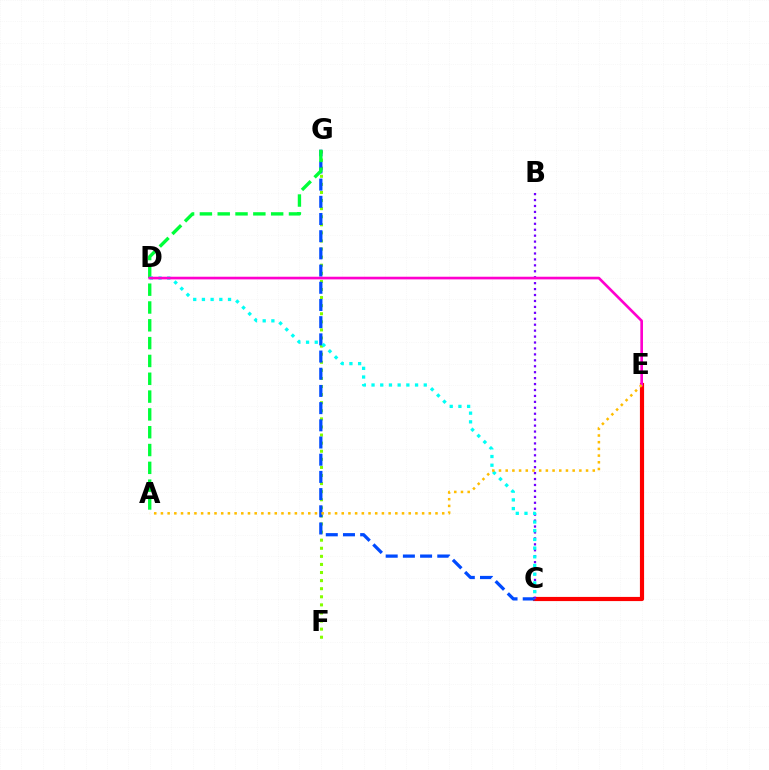{('F', 'G'): [{'color': '#84ff00', 'line_style': 'dotted', 'thickness': 2.2}], ('C', 'E'): [{'color': '#ff0000', 'line_style': 'solid', 'thickness': 3.0}], ('C', 'G'): [{'color': '#004bff', 'line_style': 'dashed', 'thickness': 2.34}], ('B', 'C'): [{'color': '#7200ff', 'line_style': 'dotted', 'thickness': 1.61}], ('A', 'G'): [{'color': '#00ff39', 'line_style': 'dashed', 'thickness': 2.42}], ('C', 'D'): [{'color': '#00fff6', 'line_style': 'dotted', 'thickness': 2.36}], ('D', 'E'): [{'color': '#ff00cf', 'line_style': 'solid', 'thickness': 1.91}], ('A', 'E'): [{'color': '#ffbd00', 'line_style': 'dotted', 'thickness': 1.82}]}